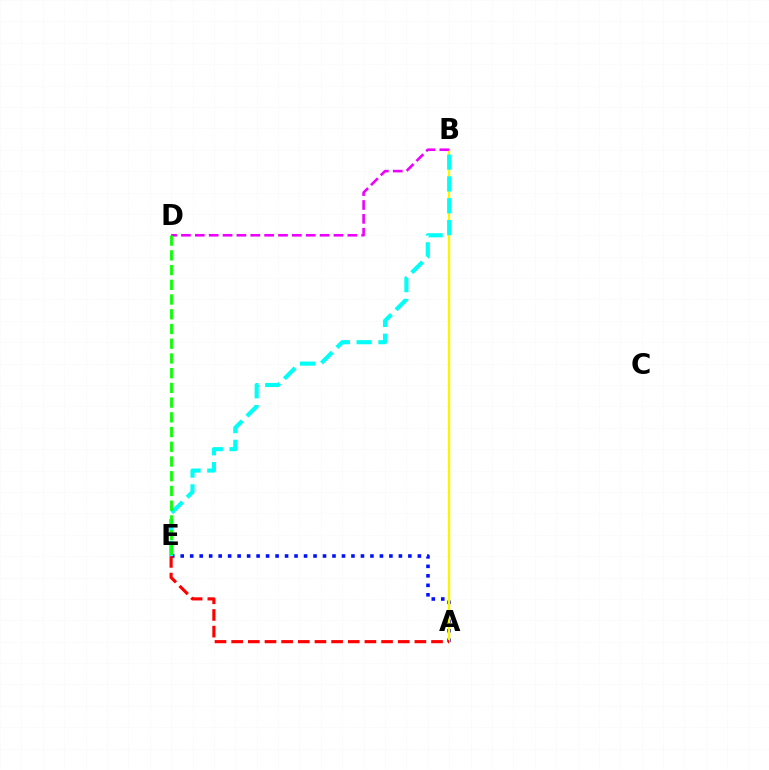{('A', 'E'): [{'color': '#0010ff', 'line_style': 'dotted', 'thickness': 2.58}, {'color': '#ff0000', 'line_style': 'dashed', 'thickness': 2.26}], ('A', 'B'): [{'color': '#fcf500', 'line_style': 'solid', 'thickness': 1.7}], ('B', 'D'): [{'color': '#ee00ff', 'line_style': 'dashed', 'thickness': 1.88}], ('B', 'E'): [{'color': '#00fff6', 'line_style': 'dashed', 'thickness': 2.96}], ('D', 'E'): [{'color': '#08ff00', 'line_style': 'dashed', 'thickness': 2.0}]}